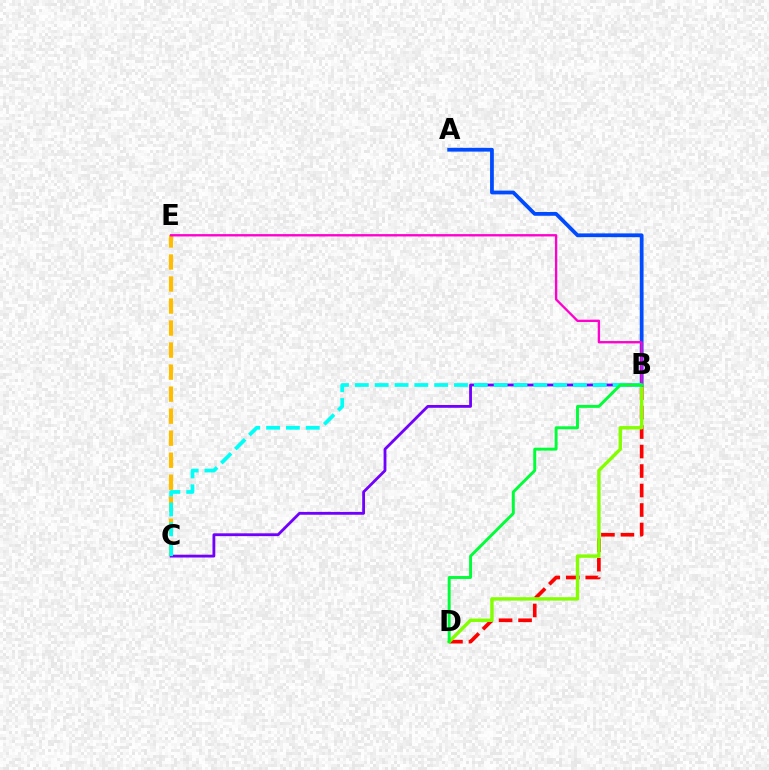{('B', 'D'): [{'color': '#ff0000', 'line_style': 'dashed', 'thickness': 2.65}, {'color': '#84ff00', 'line_style': 'solid', 'thickness': 2.45}, {'color': '#00ff39', 'line_style': 'solid', 'thickness': 2.11}], ('A', 'B'): [{'color': '#004bff', 'line_style': 'solid', 'thickness': 2.72}], ('C', 'E'): [{'color': '#ffbd00', 'line_style': 'dashed', 'thickness': 2.99}], ('B', 'C'): [{'color': '#7200ff', 'line_style': 'solid', 'thickness': 2.03}, {'color': '#00fff6', 'line_style': 'dashed', 'thickness': 2.69}], ('B', 'E'): [{'color': '#ff00cf', 'line_style': 'solid', 'thickness': 1.69}]}